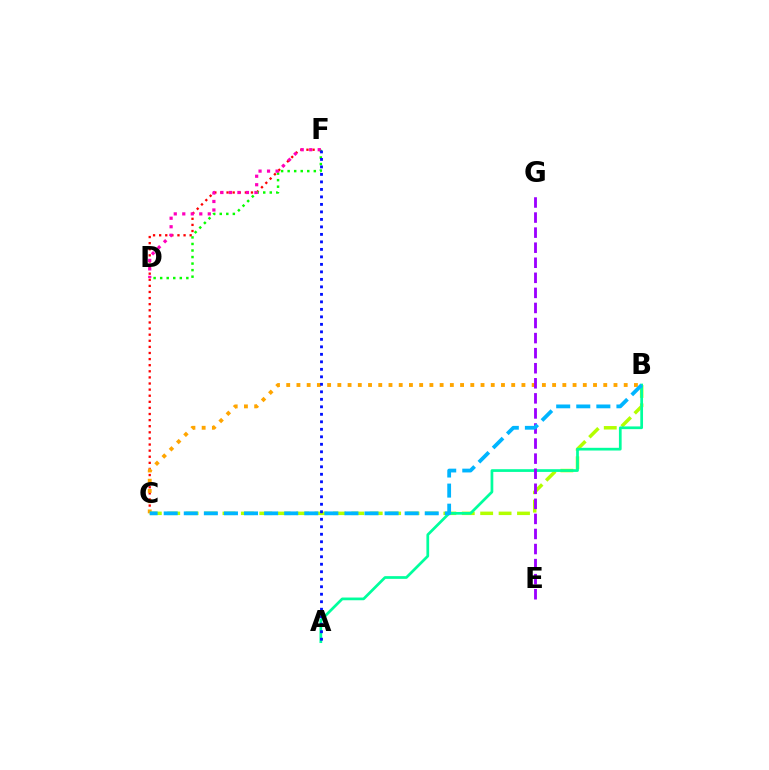{('C', 'F'): [{'color': '#ff0000', 'line_style': 'dotted', 'thickness': 1.66}], ('D', 'F'): [{'color': '#08ff00', 'line_style': 'dotted', 'thickness': 1.78}, {'color': '#ff00bd', 'line_style': 'dotted', 'thickness': 2.31}], ('B', 'C'): [{'color': '#ffa500', 'line_style': 'dotted', 'thickness': 2.78}, {'color': '#b3ff00', 'line_style': 'dashed', 'thickness': 2.5}, {'color': '#00b5ff', 'line_style': 'dashed', 'thickness': 2.73}], ('A', 'B'): [{'color': '#00ff9d', 'line_style': 'solid', 'thickness': 1.96}], ('A', 'F'): [{'color': '#0010ff', 'line_style': 'dotted', 'thickness': 2.04}], ('E', 'G'): [{'color': '#9b00ff', 'line_style': 'dashed', 'thickness': 2.05}]}